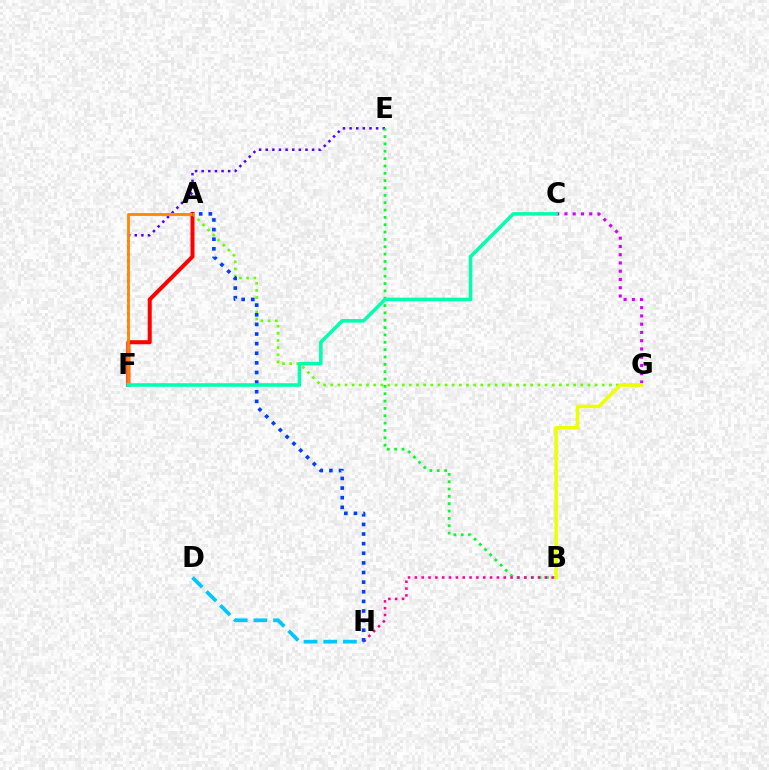{('E', 'F'): [{'color': '#4f00ff', 'line_style': 'dotted', 'thickness': 1.8}], ('B', 'E'): [{'color': '#00ff27', 'line_style': 'dotted', 'thickness': 2.0}], ('A', 'F'): [{'color': '#ff0000', 'line_style': 'solid', 'thickness': 2.89}, {'color': '#ff8800', 'line_style': 'solid', 'thickness': 2.03}], ('A', 'G'): [{'color': '#66ff00', 'line_style': 'dotted', 'thickness': 1.94}], ('B', 'H'): [{'color': '#ff00a0', 'line_style': 'dotted', 'thickness': 1.86}], ('C', 'G'): [{'color': '#d600ff', 'line_style': 'dotted', 'thickness': 2.24}], ('D', 'H'): [{'color': '#00c7ff', 'line_style': 'dashed', 'thickness': 2.67}], ('B', 'G'): [{'color': '#eeff00', 'line_style': 'solid', 'thickness': 2.55}], ('A', 'H'): [{'color': '#003fff', 'line_style': 'dotted', 'thickness': 2.61}], ('C', 'F'): [{'color': '#00ffaf', 'line_style': 'solid', 'thickness': 2.55}]}